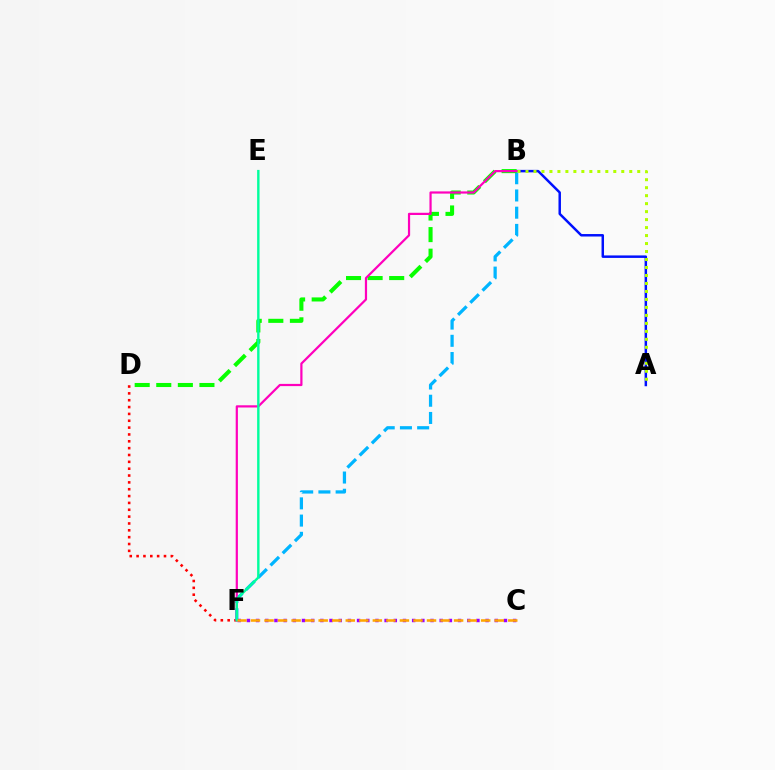{('D', 'F'): [{'color': '#ff0000', 'line_style': 'dotted', 'thickness': 1.86}], ('A', 'B'): [{'color': '#0010ff', 'line_style': 'solid', 'thickness': 1.79}, {'color': '#b3ff00', 'line_style': 'dotted', 'thickness': 2.17}], ('B', 'F'): [{'color': '#00b5ff', 'line_style': 'dashed', 'thickness': 2.34}, {'color': '#ff00bd', 'line_style': 'solid', 'thickness': 1.59}], ('B', 'D'): [{'color': '#08ff00', 'line_style': 'dashed', 'thickness': 2.93}], ('C', 'F'): [{'color': '#9b00ff', 'line_style': 'dotted', 'thickness': 2.49}, {'color': '#ffa500', 'line_style': 'dashed', 'thickness': 1.84}], ('E', 'F'): [{'color': '#00ff9d', 'line_style': 'solid', 'thickness': 1.73}]}